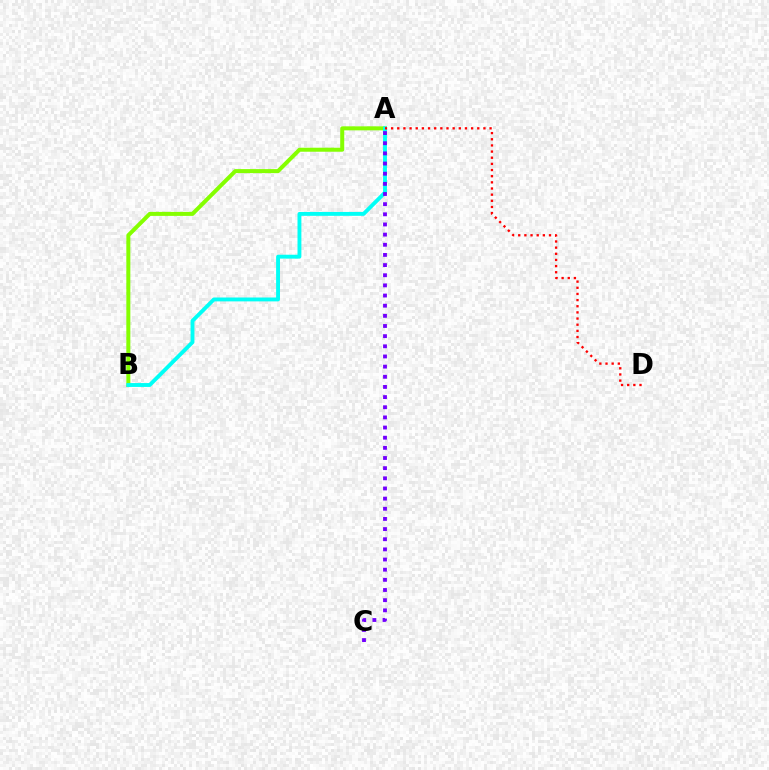{('A', 'B'): [{'color': '#84ff00', 'line_style': 'solid', 'thickness': 2.89}, {'color': '#00fff6', 'line_style': 'solid', 'thickness': 2.79}], ('A', 'D'): [{'color': '#ff0000', 'line_style': 'dotted', 'thickness': 1.67}], ('A', 'C'): [{'color': '#7200ff', 'line_style': 'dotted', 'thickness': 2.76}]}